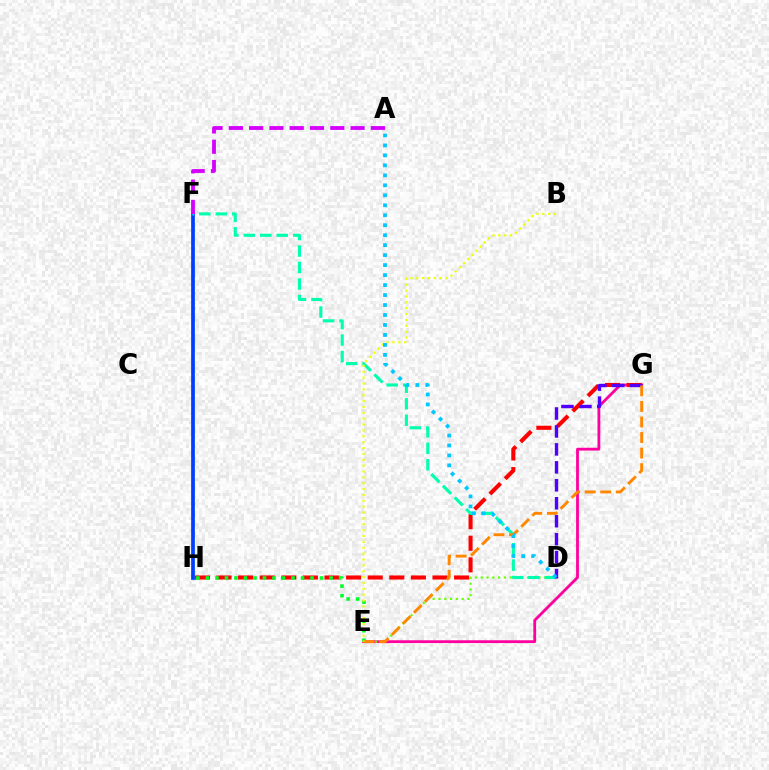{('E', 'G'): [{'color': '#ff00a0', 'line_style': 'solid', 'thickness': 2.02}, {'color': '#ff8800', 'line_style': 'dashed', 'thickness': 2.11}], ('D', 'E'): [{'color': '#66ff00', 'line_style': 'dotted', 'thickness': 1.57}], ('G', 'H'): [{'color': '#ff0000', 'line_style': 'dashed', 'thickness': 2.93}], ('F', 'H'): [{'color': '#003fff', 'line_style': 'solid', 'thickness': 2.68}], ('D', 'F'): [{'color': '#00ffaf', 'line_style': 'dashed', 'thickness': 2.24}], ('E', 'H'): [{'color': '#00ff27', 'line_style': 'dotted', 'thickness': 2.58}], ('D', 'G'): [{'color': '#4f00ff', 'line_style': 'dashed', 'thickness': 2.44}], ('B', 'E'): [{'color': '#eeff00', 'line_style': 'dotted', 'thickness': 1.59}], ('A', 'D'): [{'color': '#00c7ff', 'line_style': 'dotted', 'thickness': 2.71}], ('A', 'F'): [{'color': '#d600ff', 'line_style': 'dashed', 'thickness': 2.76}]}